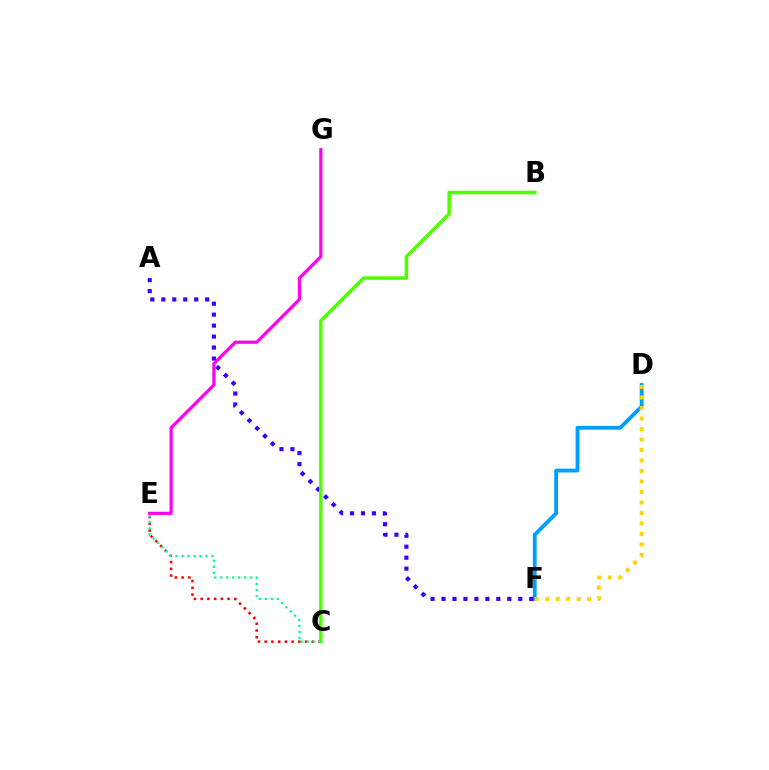{('D', 'F'): [{'color': '#009eff', 'line_style': 'solid', 'thickness': 2.75}, {'color': '#ffd500', 'line_style': 'dotted', 'thickness': 2.85}], ('C', 'E'): [{'color': '#ff0000', 'line_style': 'dotted', 'thickness': 1.83}, {'color': '#00ff86', 'line_style': 'dotted', 'thickness': 1.63}], ('A', 'F'): [{'color': '#3700ff', 'line_style': 'dotted', 'thickness': 2.98}], ('B', 'C'): [{'color': '#4fff00', 'line_style': 'solid', 'thickness': 2.53}], ('E', 'G'): [{'color': '#ff00ed', 'line_style': 'solid', 'thickness': 2.29}]}